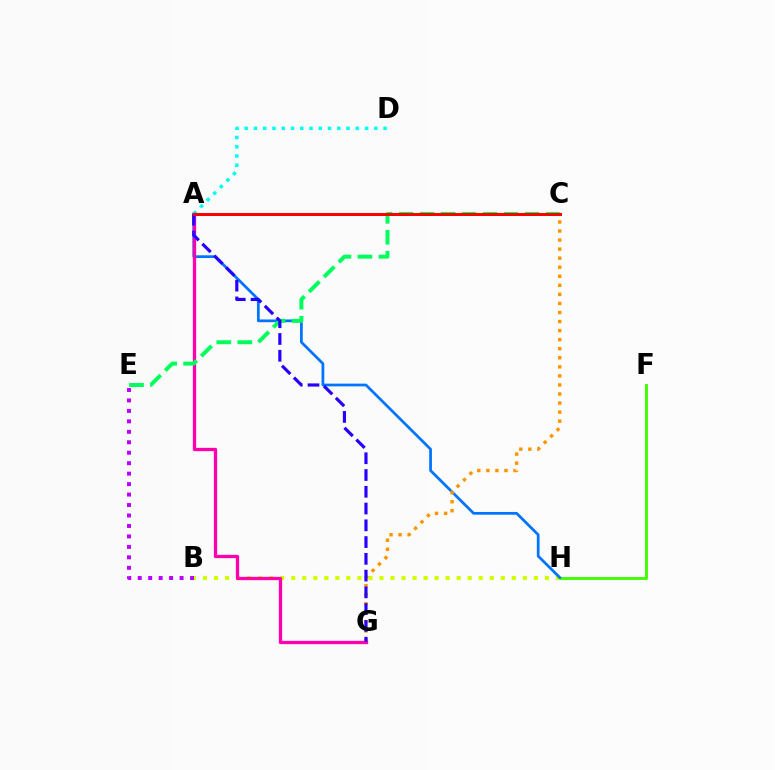{('F', 'H'): [{'color': '#3dff00', 'line_style': 'solid', 'thickness': 2.06}], ('B', 'H'): [{'color': '#d1ff00', 'line_style': 'dotted', 'thickness': 3.0}], ('A', 'H'): [{'color': '#0074ff', 'line_style': 'solid', 'thickness': 1.97}], ('A', 'D'): [{'color': '#00fff6', 'line_style': 'dotted', 'thickness': 2.52}], ('C', 'G'): [{'color': '#ff9400', 'line_style': 'dotted', 'thickness': 2.46}], ('A', 'G'): [{'color': '#ff00ac', 'line_style': 'solid', 'thickness': 2.37}, {'color': '#2500ff', 'line_style': 'dashed', 'thickness': 2.28}], ('B', 'E'): [{'color': '#b900ff', 'line_style': 'dotted', 'thickness': 2.84}], ('C', 'E'): [{'color': '#00ff5c', 'line_style': 'dashed', 'thickness': 2.85}], ('A', 'C'): [{'color': '#ff0000', 'line_style': 'solid', 'thickness': 2.16}]}